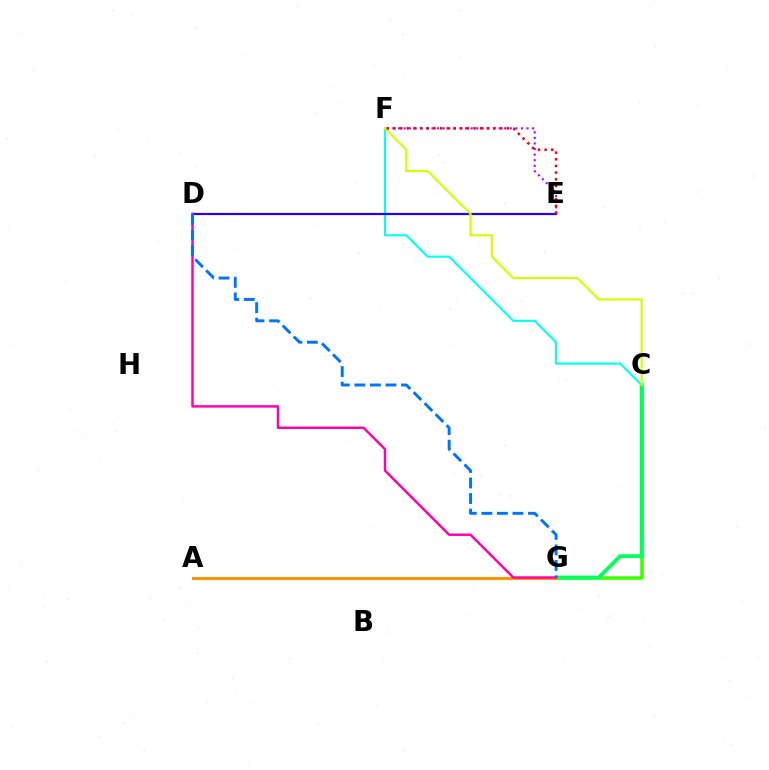{('E', 'F'): [{'color': '#b900ff', 'line_style': 'dotted', 'thickness': 1.52}, {'color': '#ff0000', 'line_style': 'dotted', 'thickness': 1.81}], ('C', 'G'): [{'color': '#3dff00', 'line_style': 'solid', 'thickness': 2.56}, {'color': '#00ff5c', 'line_style': 'solid', 'thickness': 2.73}], ('C', 'F'): [{'color': '#00fff6', 'line_style': 'solid', 'thickness': 1.52}, {'color': '#d1ff00', 'line_style': 'solid', 'thickness': 1.55}], ('D', 'E'): [{'color': '#2500ff', 'line_style': 'solid', 'thickness': 1.57}], ('A', 'G'): [{'color': '#ff9400', 'line_style': 'solid', 'thickness': 2.14}], ('D', 'G'): [{'color': '#ff00ac', 'line_style': 'solid', 'thickness': 1.76}, {'color': '#0074ff', 'line_style': 'dashed', 'thickness': 2.11}]}